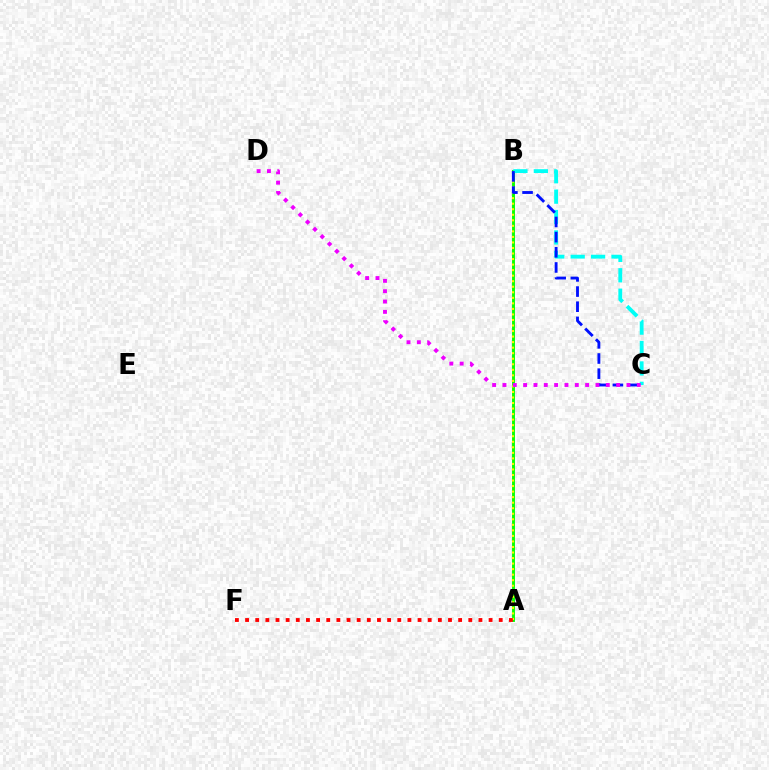{('A', 'B'): [{'color': '#08ff00', 'line_style': 'solid', 'thickness': 2.08}, {'color': '#fcf500', 'line_style': 'dotted', 'thickness': 1.5}], ('B', 'C'): [{'color': '#00fff6', 'line_style': 'dashed', 'thickness': 2.77}, {'color': '#0010ff', 'line_style': 'dashed', 'thickness': 2.06}], ('A', 'F'): [{'color': '#ff0000', 'line_style': 'dotted', 'thickness': 2.76}], ('C', 'D'): [{'color': '#ee00ff', 'line_style': 'dotted', 'thickness': 2.81}]}